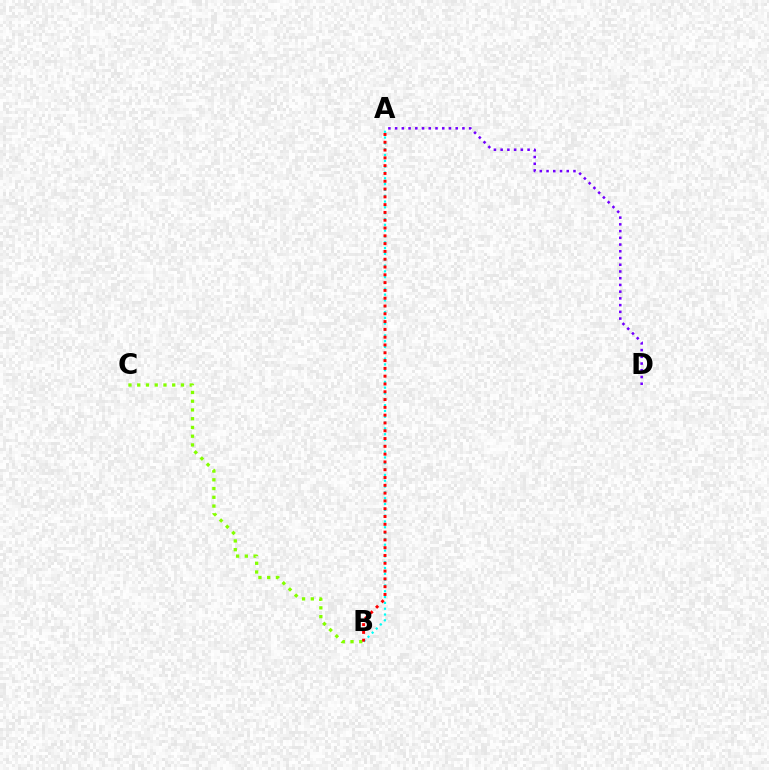{('A', 'D'): [{'color': '#7200ff', 'line_style': 'dotted', 'thickness': 1.83}], ('B', 'C'): [{'color': '#84ff00', 'line_style': 'dotted', 'thickness': 2.38}], ('A', 'B'): [{'color': '#00fff6', 'line_style': 'dotted', 'thickness': 1.58}, {'color': '#ff0000', 'line_style': 'dotted', 'thickness': 2.12}]}